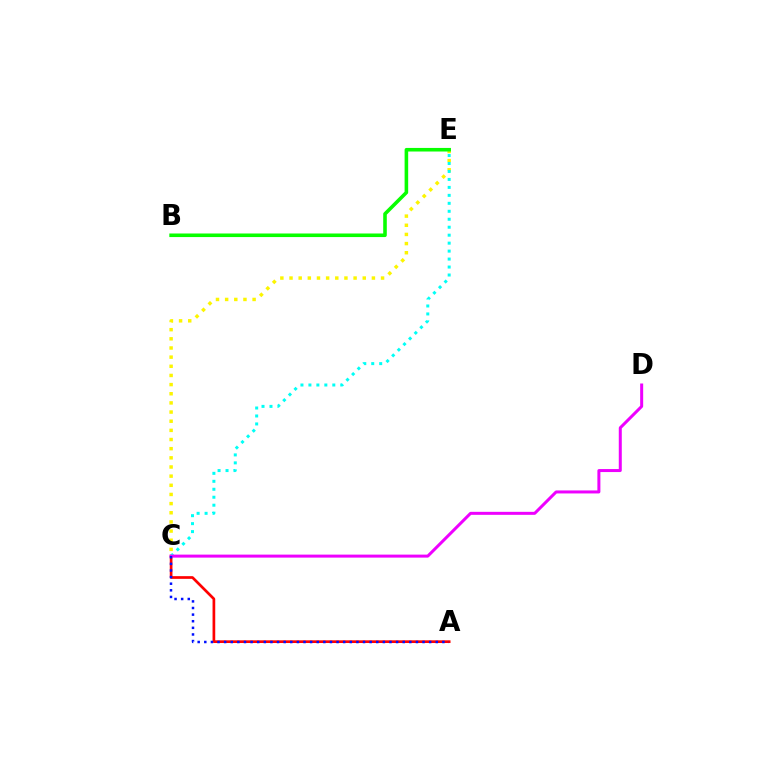{('C', 'E'): [{'color': '#fcf500', 'line_style': 'dotted', 'thickness': 2.49}, {'color': '#00fff6', 'line_style': 'dotted', 'thickness': 2.16}], ('A', 'C'): [{'color': '#ff0000', 'line_style': 'solid', 'thickness': 1.94}, {'color': '#0010ff', 'line_style': 'dotted', 'thickness': 1.8}], ('C', 'D'): [{'color': '#ee00ff', 'line_style': 'solid', 'thickness': 2.16}], ('B', 'E'): [{'color': '#08ff00', 'line_style': 'solid', 'thickness': 2.58}]}